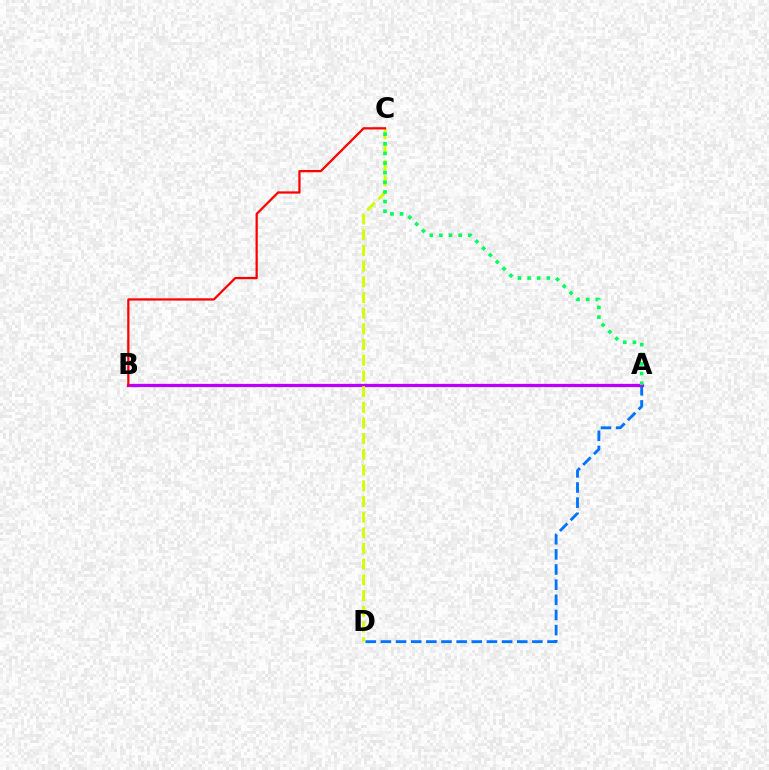{('A', 'D'): [{'color': '#0074ff', 'line_style': 'dashed', 'thickness': 2.06}], ('A', 'B'): [{'color': '#b900ff', 'line_style': 'solid', 'thickness': 2.33}], ('C', 'D'): [{'color': '#d1ff00', 'line_style': 'dashed', 'thickness': 2.13}], ('A', 'C'): [{'color': '#00ff5c', 'line_style': 'dotted', 'thickness': 2.62}], ('B', 'C'): [{'color': '#ff0000', 'line_style': 'solid', 'thickness': 1.62}]}